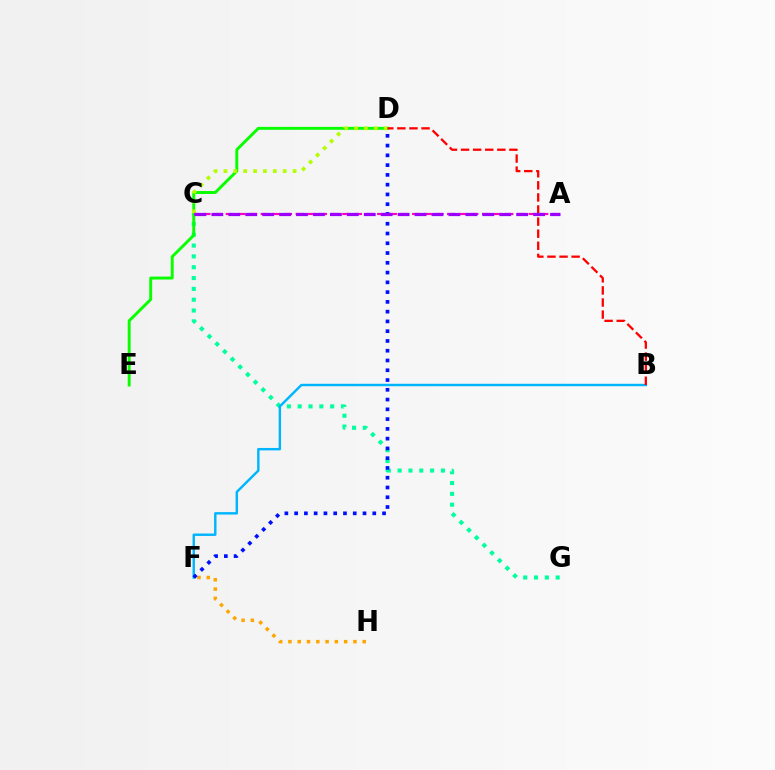{('C', 'G'): [{'color': '#00ff9d', 'line_style': 'dotted', 'thickness': 2.94}], ('D', 'E'): [{'color': '#08ff00', 'line_style': 'solid', 'thickness': 2.11}], ('F', 'H'): [{'color': '#ffa500', 'line_style': 'dotted', 'thickness': 2.52}], ('B', 'F'): [{'color': '#00b5ff', 'line_style': 'solid', 'thickness': 1.75}], ('D', 'F'): [{'color': '#0010ff', 'line_style': 'dotted', 'thickness': 2.65}], ('A', 'C'): [{'color': '#ff00bd', 'line_style': 'dashed', 'thickness': 1.58}, {'color': '#9b00ff', 'line_style': 'dashed', 'thickness': 2.3}], ('C', 'D'): [{'color': '#b3ff00', 'line_style': 'dotted', 'thickness': 2.68}], ('B', 'D'): [{'color': '#ff0000', 'line_style': 'dashed', 'thickness': 1.64}]}